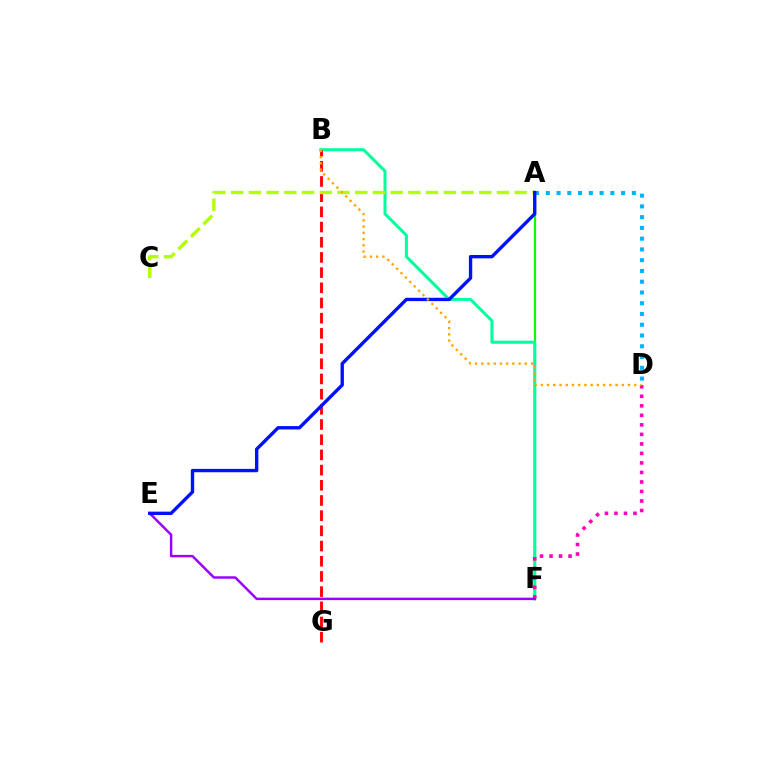{('A', 'F'): [{'color': '#08ff00', 'line_style': 'solid', 'thickness': 1.57}], ('B', 'F'): [{'color': '#00ff9d', 'line_style': 'solid', 'thickness': 2.18}], ('B', 'G'): [{'color': '#ff0000', 'line_style': 'dashed', 'thickness': 2.06}], ('A', 'D'): [{'color': '#00b5ff', 'line_style': 'dotted', 'thickness': 2.92}], ('D', 'F'): [{'color': '#ff00bd', 'line_style': 'dotted', 'thickness': 2.59}], ('E', 'F'): [{'color': '#9b00ff', 'line_style': 'solid', 'thickness': 1.78}], ('A', 'C'): [{'color': '#b3ff00', 'line_style': 'dashed', 'thickness': 2.41}], ('A', 'E'): [{'color': '#0010ff', 'line_style': 'solid', 'thickness': 2.42}], ('B', 'D'): [{'color': '#ffa500', 'line_style': 'dotted', 'thickness': 1.69}]}